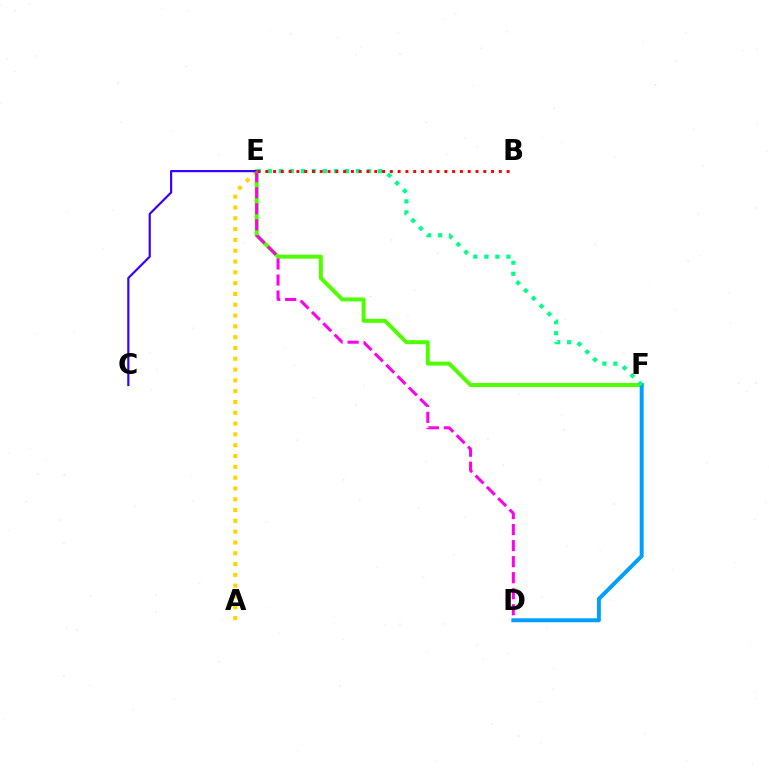{('A', 'E'): [{'color': '#ffd500', 'line_style': 'dotted', 'thickness': 2.94}], ('E', 'F'): [{'color': '#4fff00', 'line_style': 'solid', 'thickness': 2.85}, {'color': '#00ff86', 'line_style': 'dotted', 'thickness': 2.99}], ('C', 'E'): [{'color': '#3700ff', 'line_style': 'solid', 'thickness': 1.57}], ('D', 'F'): [{'color': '#009eff', 'line_style': 'solid', 'thickness': 2.84}], ('D', 'E'): [{'color': '#ff00ed', 'line_style': 'dashed', 'thickness': 2.18}], ('B', 'E'): [{'color': '#ff0000', 'line_style': 'dotted', 'thickness': 2.12}]}